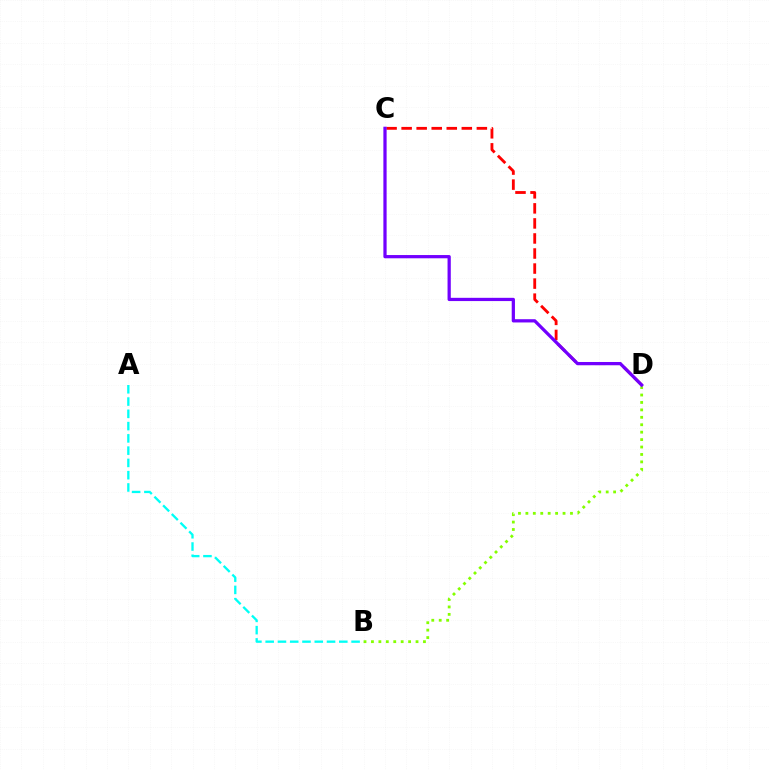{('B', 'D'): [{'color': '#84ff00', 'line_style': 'dotted', 'thickness': 2.02}], ('C', 'D'): [{'color': '#ff0000', 'line_style': 'dashed', 'thickness': 2.04}, {'color': '#7200ff', 'line_style': 'solid', 'thickness': 2.34}], ('A', 'B'): [{'color': '#00fff6', 'line_style': 'dashed', 'thickness': 1.67}]}